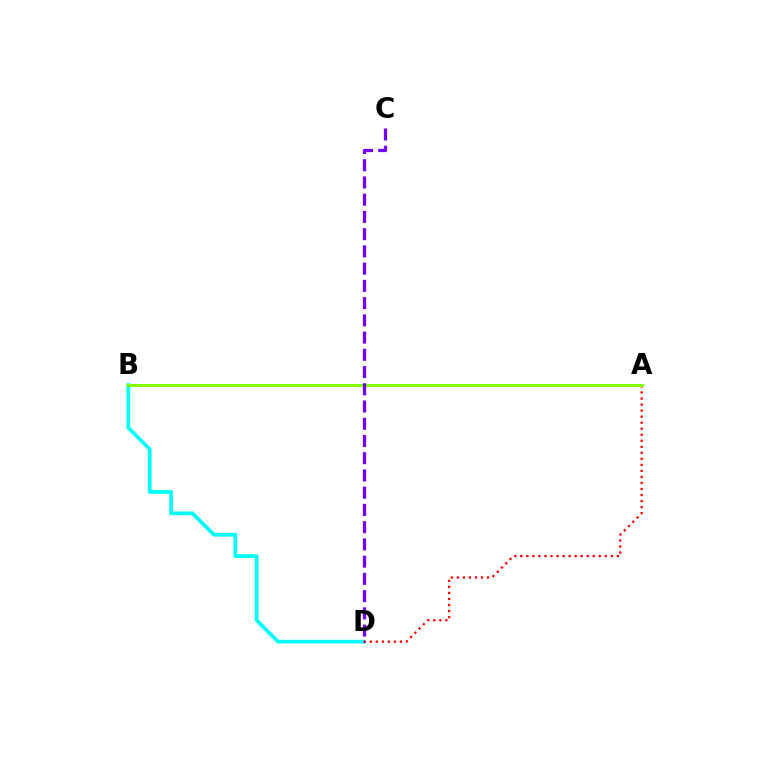{('B', 'D'): [{'color': '#00fff6', 'line_style': 'solid', 'thickness': 2.69}], ('A', 'D'): [{'color': '#ff0000', 'line_style': 'dotted', 'thickness': 1.64}], ('A', 'B'): [{'color': '#84ff00', 'line_style': 'solid', 'thickness': 2.14}], ('C', 'D'): [{'color': '#7200ff', 'line_style': 'dashed', 'thickness': 2.34}]}